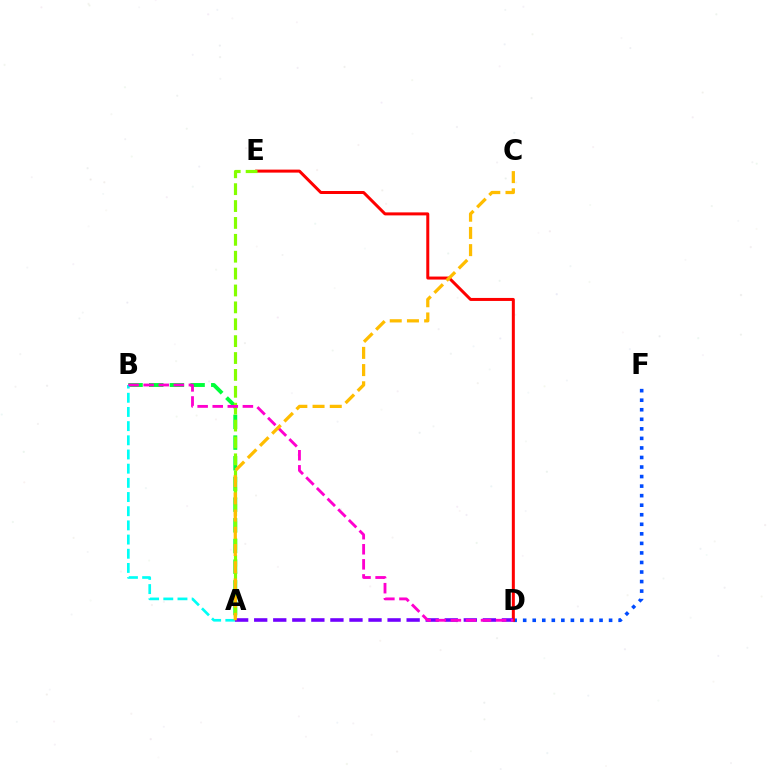{('D', 'F'): [{'color': '#004bff', 'line_style': 'dotted', 'thickness': 2.59}], ('A', 'B'): [{'color': '#00ff39', 'line_style': 'dashed', 'thickness': 2.81}, {'color': '#00fff6', 'line_style': 'dashed', 'thickness': 1.93}], ('D', 'E'): [{'color': '#ff0000', 'line_style': 'solid', 'thickness': 2.16}], ('A', 'E'): [{'color': '#84ff00', 'line_style': 'dashed', 'thickness': 2.29}], ('A', 'D'): [{'color': '#7200ff', 'line_style': 'dashed', 'thickness': 2.59}], ('B', 'D'): [{'color': '#ff00cf', 'line_style': 'dashed', 'thickness': 2.05}], ('A', 'C'): [{'color': '#ffbd00', 'line_style': 'dashed', 'thickness': 2.34}]}